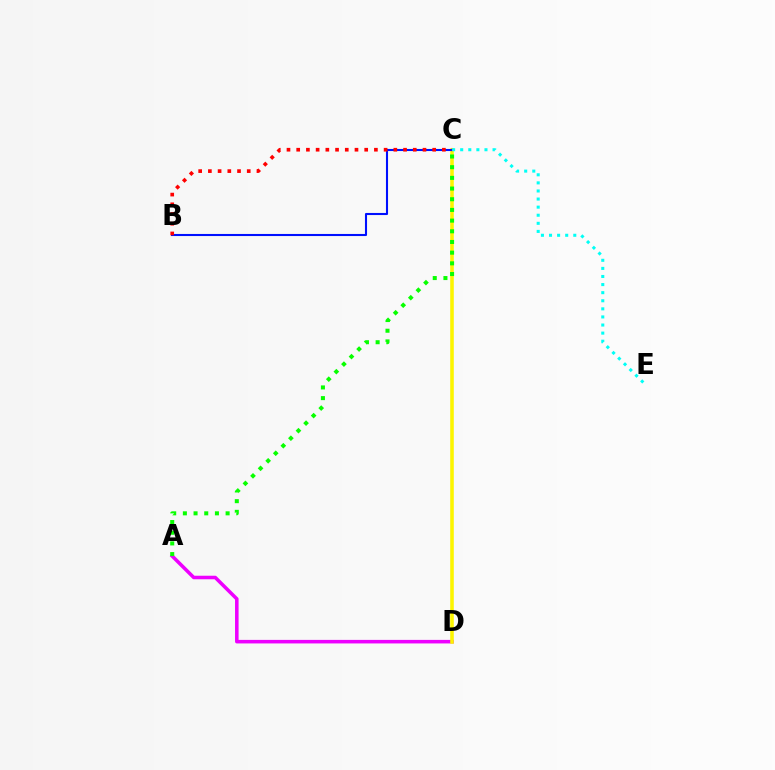{('A', 'D'): [{'color': '#ee00ff', 'line_style': 'solid', 'thickness': 2.55}], ('C', 'D'): [{'color': '#fcf500', 'line_style': 'solid', 'thickness': 2.57}], ('B', 'C'): [{'color': '#0010ff', 'line_style': 'solid', 'thickness': 1.5}, {'color': '#ff0000', 'line_style': 'dotted', 'thickness': 2.64}], ('A', 'C'): [{'color': '#08ff00', 'line_style': 'dotted', 'thickness': 2.9}], ('C', 'E'): [{'color': '#00fff6', 'line_style': 'dotted', 'thickness': 2.2}]}